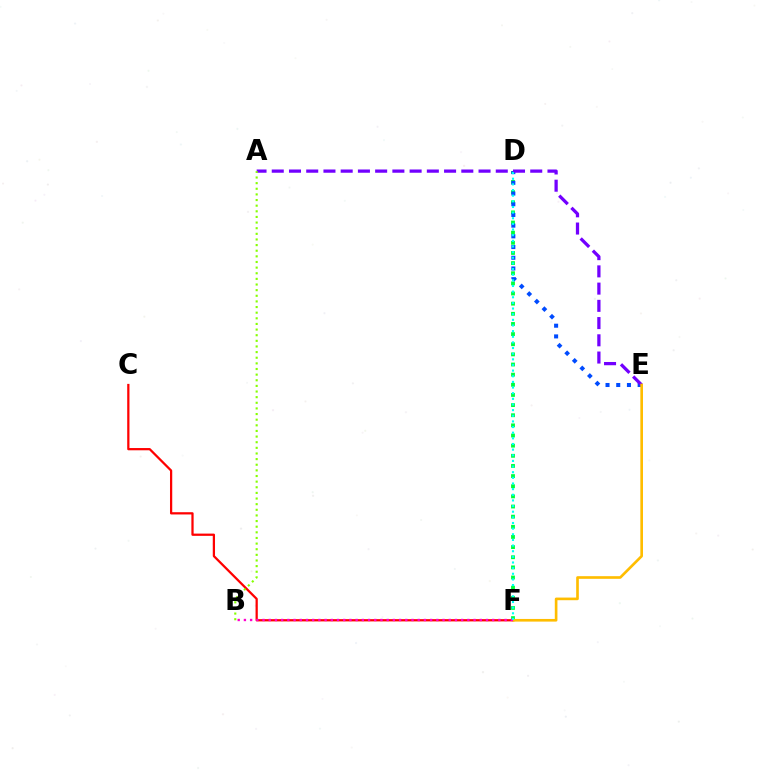{('D', 'F'): [{'color': '#00ff39', 'line_style': 'dotted', 'thickness': 2.76}, {'color': '#00fff6', 'line_style': 'dotted', 'thickness': 1.53}], ('D', 'E'): [{'color': '#004bff', 'line_style': 'dotted', 'thickness': 2.91}], ('A', 'E'): [{'color': '#7200ff', 'line_style': 'dashed', 'thickness': 2.34}], ('C', 'F'): [{'color': '#ff0000', 'line_style': 'solid', 'thickness': 1.62}], ('E', 'F'): [{'color': '#ffbd00', 'line_style': 'solid', 'thickness': 1.91}], ('B', 'F'): [{'color': '#ff00cf', 'line_style': 'dotted', 'thickness': 1.69}], ('A', 'B'): [{'color': '#84ff00', 'line_style': 'dotted', 'thickness': 1.53}]}